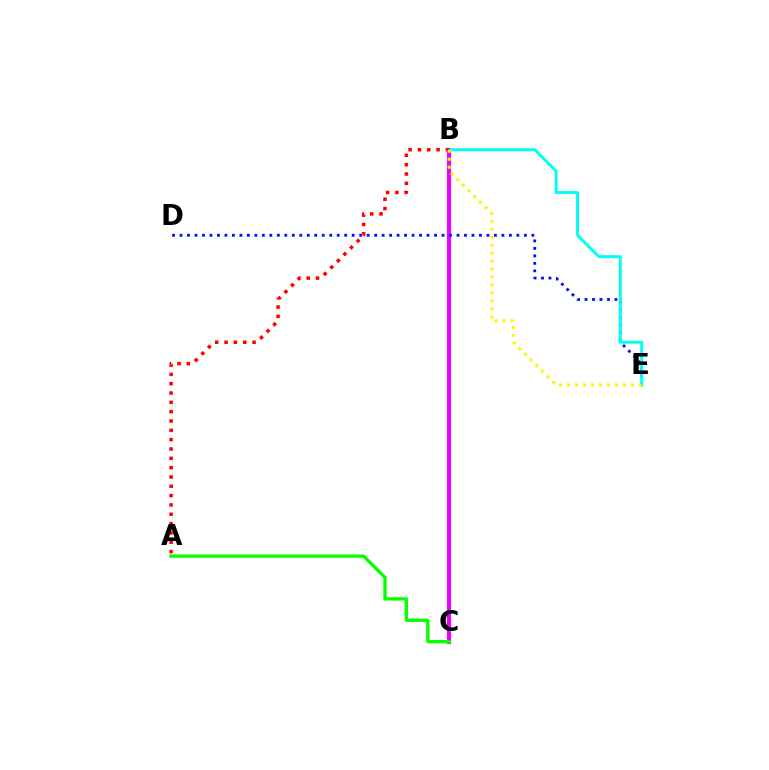{('B', 'C'): [{'color': '#ee00ff', 'line_style': 'solid', 'thickness': 2.96}], ('D', 'E'): [{'color': '#0010ff', 'line_style': 'dotted', 'thickness': 2.03}], ('A', 'C'): [{'color': '#08ff00', 'line_style': 'solid', 'thickness': 2.41}], ('B', 'E'): [{'color': '#00fff6', 'line_style': 'solid', 'thickness': 2.12}, {'color': '#fcf500', 'line_style': 'dotted', 'thickness': 2.17}], ('A', 'B'): [{'color': '#ff0000', 'line_style': 'dotted', 'thickness': 2.53}]}